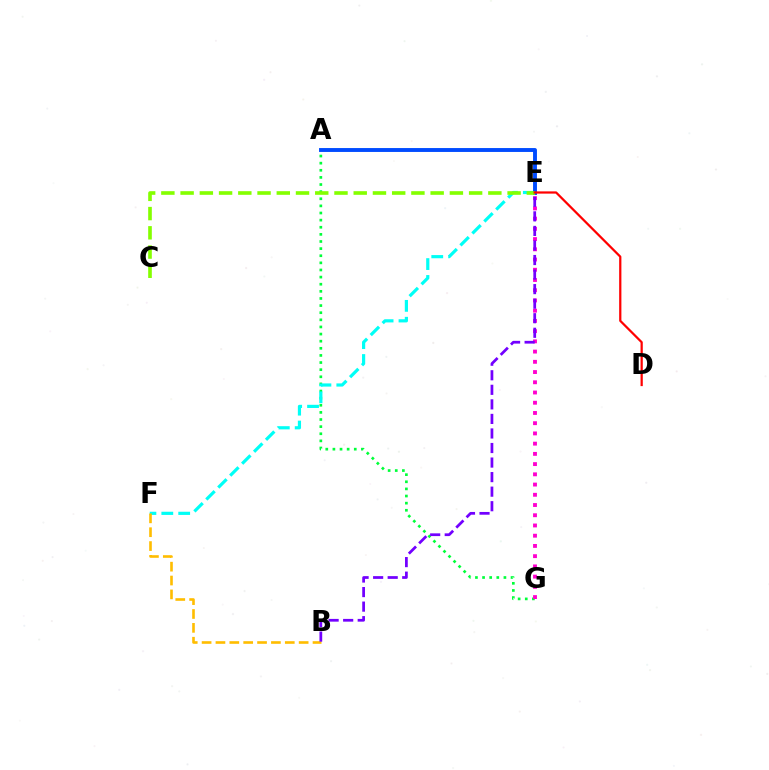{('A', 'G'): [{'color': '#00ff39', 'line_style': 'dotted', 'thickness': 1.93}], ('E', 'F'): [{'color': '#00fff6', 'line_style': 'dashed', 'thickness': 2.29}], ('A', 'E'): [{'color': '#004bff', 'line_style': 'solid', 'thickness': 2.81}], ('E', 'G'): [{'color': '#ff00cf', 'line_style': 'dotted', 'thickness': 2.78}], ('B', 'F'): [{'color': '#ffbd00', 'line_style': 'dashed', 'thickness': 1.88}], ('C', 'E'): [{'color': '#84ff00', 'line_style': 'dashed', 'thickness': 2.61}], ('B', 'E'): [{'color': '#7200ff', 'line_style': 'dashed', 'thickness': 1.98}], ('D', 'E'): [{'color': '#ff0000', 'line_style': 'solid', 'thickness': 1.61}]}